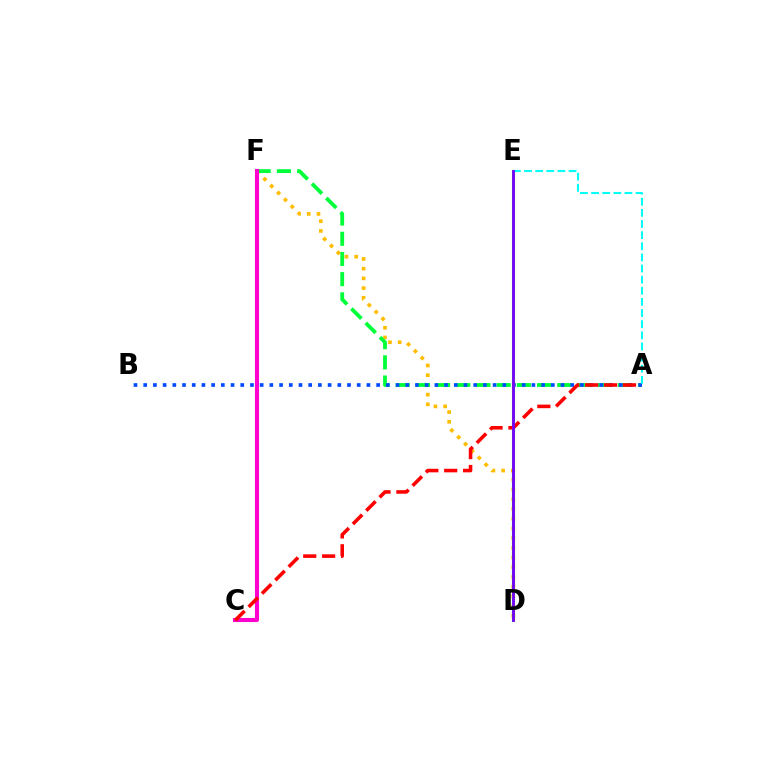{('D', 'F'): [{'color': '#ffbd00', 'line_style': 'dotted', 'thickness': 2.64}], ('A', 'F'): [{'color': '#00ff39', 'line_style': 'dashed', 'thickness': 2.74}], ('C', 'F'): [{'color': '#ff00cf', 'line_style': 'solid', 'thickness': 2.94}], ('A', 'B'): [{'color': '#004bff', 'line_style': 'dotted', 'thickness': 2.64}], ('D', 'E'): [{'color': '#84ff00', 'line_style': 'solid', 'thickness': 2.27}, {'color': '#7200ff', 'line_style': 'solid', 'thickness': 2.03}], ('A', 'C'): [{'color': '#ff0000', 'line_style': 'dashed', 'thickness': 2.57}], ('A', 'E'): [{'color': '#00fff6', 'line_style': 'dashed', 'thickness': 1.51}]}